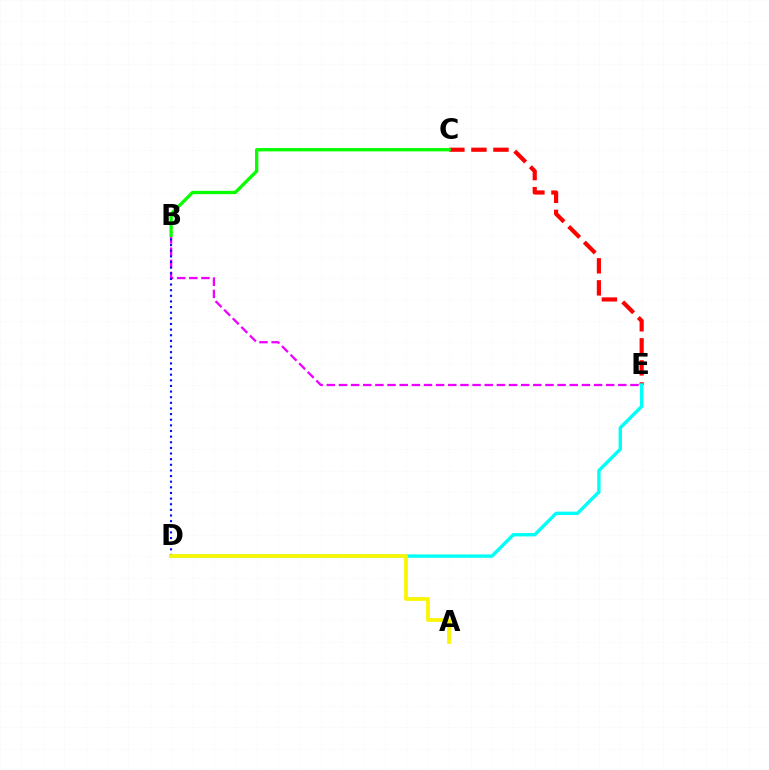{('B', 'E'): [{'color': '#ee00ff', 'line_style': 'dashed', 'thickness': 1.65}], ('C', 'E'): [{'color': '#ff0000', 'line_style': 'dashed', 'thickness': 3.0}], ('D', 'E'): [{'color': '#00fff6', 'line_style': 'solid', 'thickness': 2.43}], ('B', 'D'): [{'color': '#0010ff', 'line_style': 'dotted', 'thickness': 1.53}], ('A', 'D'): [{'color': '#fcf500', 'line_style': 'solid', 'thickness': 2.69}], ('B', 'C'): [{'color': '#08ff00', 'line_style': 'solid', 'thickness': 2.38}]}